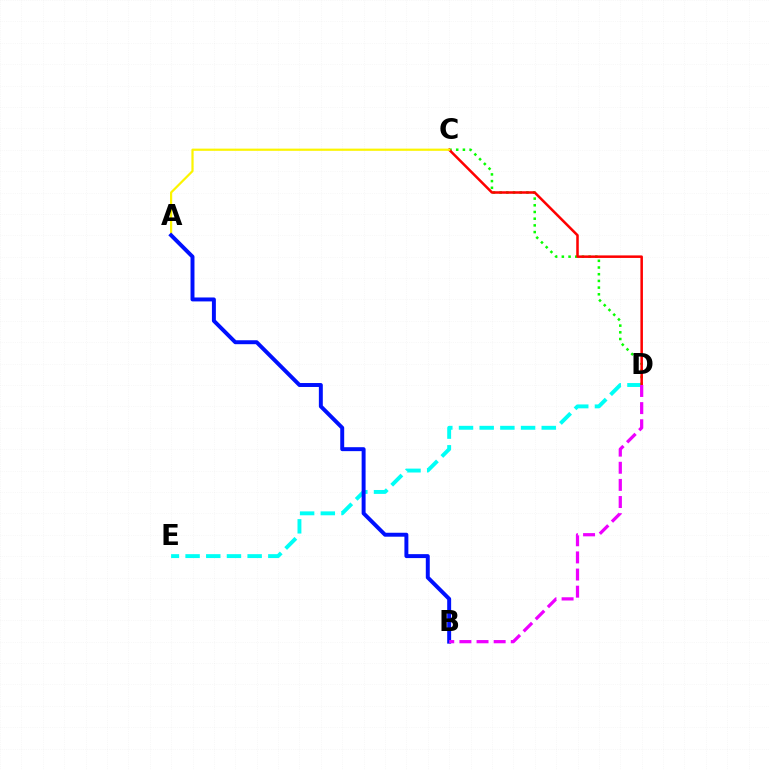{('D', 'E'): [{'color': '#00fff6', 'line_style': 'dashed', 'thickness': 2.81}], ('C', 'D'): [{'color': '#08ff00', 'line_style': 'dotted', 'thickness': 1.82}, {'color': '#ff0000', 'line_style': 'solid', 'thickness': 1.82}], ('A', 'C'): [{'color': '#fcf500', 'line_style': 'solid', 'thickness': 1.59}], ('A', 'B'): [{'color': '#0010ff', 'line_style': 'solid', 'thickness': 2.84}], ('B', 'D'): [{'color': '#ee00ff', 'line_style': 'dashed', 'thickness': 2.33}]}